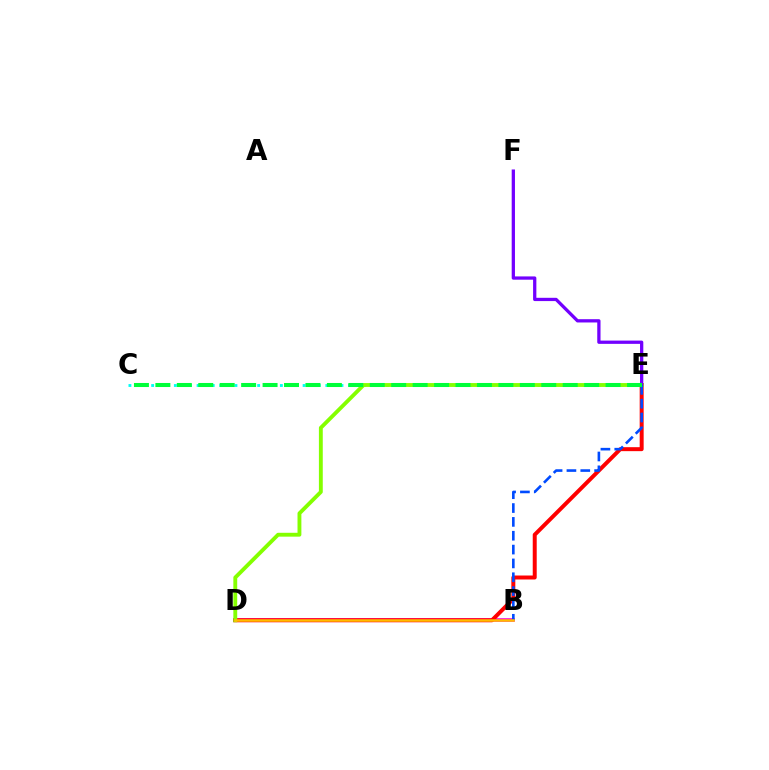{('C', 'E'): [{'color': '#00fff6', 'line_style': 'dotted', 'thickness': 2.06}, {'color': '#00ff39', 'line_style': 'dashed', 'thickness': 2.91}], ('B', 'D'): [{'color': '#ff00cf', 'line_style': 'solid', 'thickness': 2.58}, {'color': '#ffbd00', 'line_style': 'solid', 'thickness': 1.81}], ('D', 'E'): [{'color': '#ff0000', 'line_style': 'solid', 'thickness': 2.86}, {'color': '#84ff00', 'line_style': 'solid', 'thickness': 2.78}], ('E', 'F'): [{'color': '#7200ff', 'line_style': 'solid', 'thickness': 2.36}], ('B', 'E'): [{'color': '#004bff', 'line_style': 'dashed', 'thickness': 1.88}]}